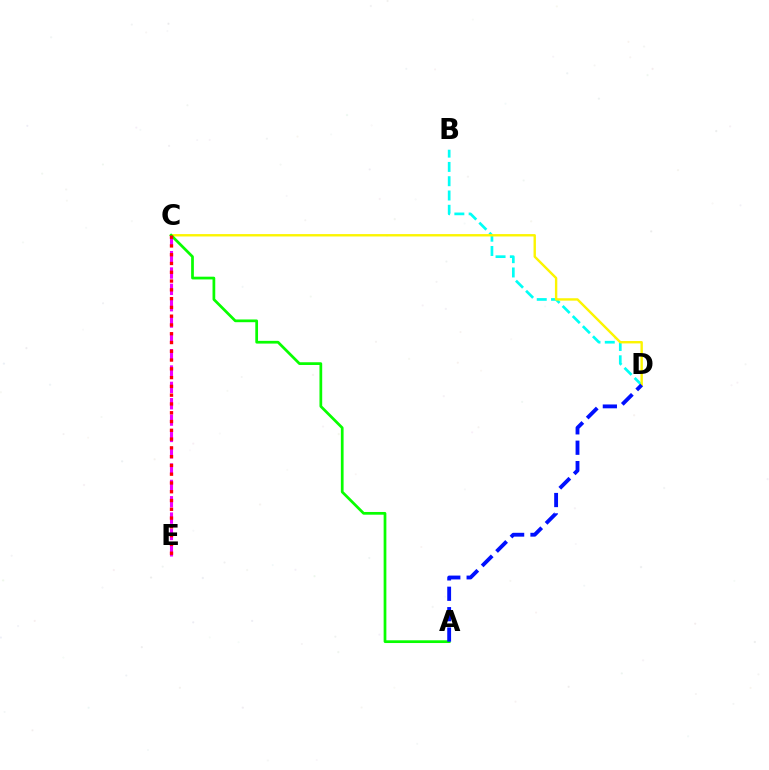{('C', 'E'): [{'color': '#ee00ff', 'line_style': 'dashed', 'thickness': 2.22}, {'color': '#ff0000', 'line_style': 'dotted', 'thickness': 2.39}], ('B', 'D'): [{'color': '#00fff6', 'line_style': 'dashed', 'thickness': 1.94}], ('C', 'D'): [{'color': '#fcf500', 'line_style': 'solid', 'thickness': 1.72}], ('A', 'C'): [{'color': '#08ff00', 'line_style': 'solid', 'thickness': 1.97}], ('A', 'D'): [{'color': '#0010ff', 'line_style': 'dashed', 'thickness': 2.77}]}